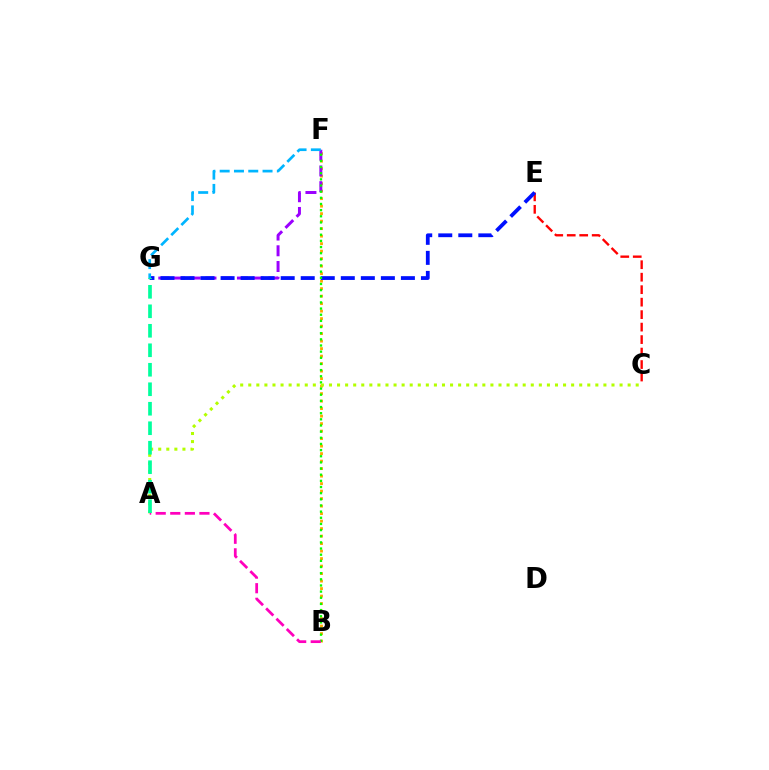{('B', 'F'): [{'color': '#ffa500', 'line_style': 'dotted', 'thickness': 2.04}, {'color': '#08ff00', 'line_style': 'dotted', 'thickness': 1.67}], ('C', 'E'): [{'color': '#ff0000', 'line_style': 'dashed', 'thickness': 1.7}], ('F', 'G'): [{'color': '#9b00ff', 'line_style': 'dashed', 'thickness': 2.14}, {'color': '#00b5ff', 'line_style': 'dashed', 'thickness': 1.94}], ('E', 'G'): [{'color': '#0010ff', 'line_style': 'dashed', 'thickness': 2.72}], ('A', 'C'): [{'color': '#b3ff00', 'line_style': 'dotted', 'thickness': 2.19}], ('A', 'B'): [{'color': '#ff00bd', 'line_style': 'dashed', 'thickness': 1.98}], ('A', 'G'): [{'color': '#00ff9d', 'line_style': 'dashed', 'thickness': 2.65}]}